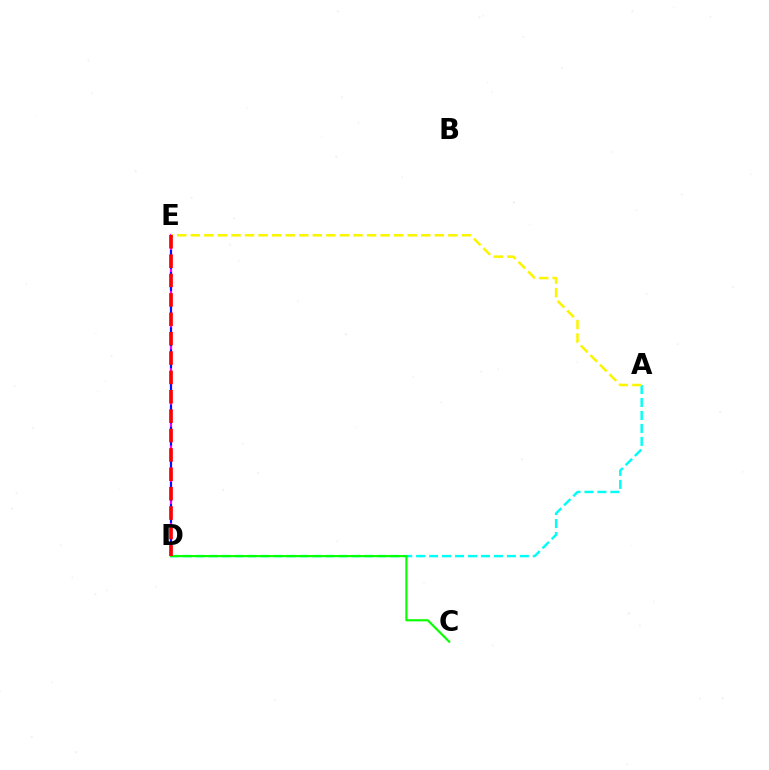{('A', 'D'): [{'color': '#00fff6', 'line_style': 'dashed', 'thickness': 1.76}], ('D', 'E'): [{'color': '#ee00ff', 'line_style': 'solid', 'thickness': 1.58}, {'color': '#0010ff', 'line_style': 'dashed', 'thickness': 1.5}, {'color': '#ff0000', 'line_style': 'dashed', 'thickness': 2.63}], ('C', 'D'): [{'color': '#08ff00', 'line_style': 'solid', 'thickness': 1.54}], ('A', 'E'): [{'color': '#fcf500', 'line_style': 'dashed', 'thickness': 1.84}]}